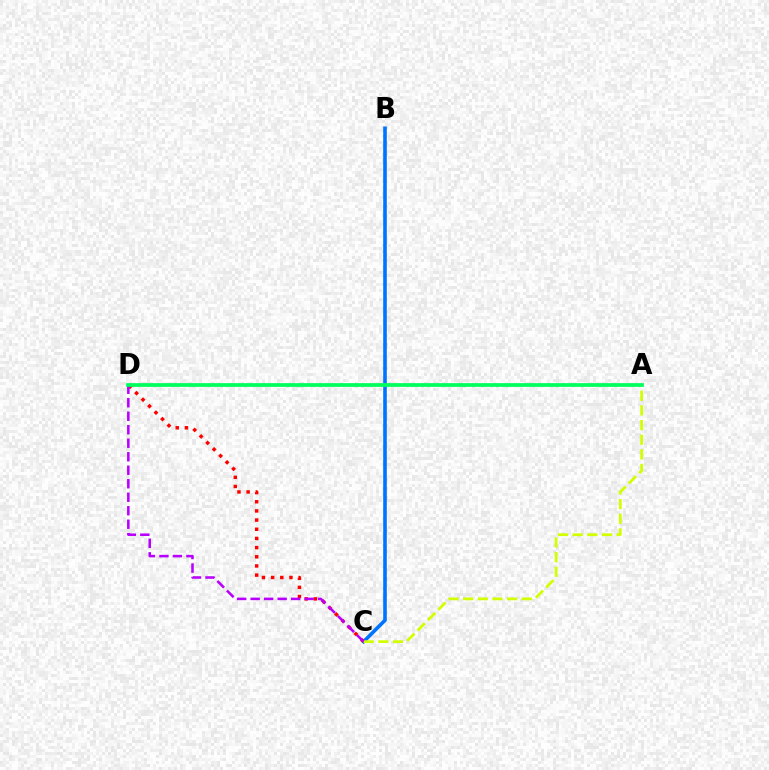{('B', 'C'): [{'color': '#0074ff', 'line_style': 'solid', 'thickness': 2.6}], ('C', 'D'): [{'color': '#ff0000', 'line_style': 'dotted', 'thickness': 2.49}, {'color': '#b900ff', 'line_style': 'dashed', 'thickness': 1.83}], ('A', 'C'): [{'color': '#d1ff00', 'line_style': 'dashed', 'thickness': 1.99}], ('A', 'D'): [{'color': '#00ff5c', 'line_style': 'solid', 'thickness': 2.69}]}